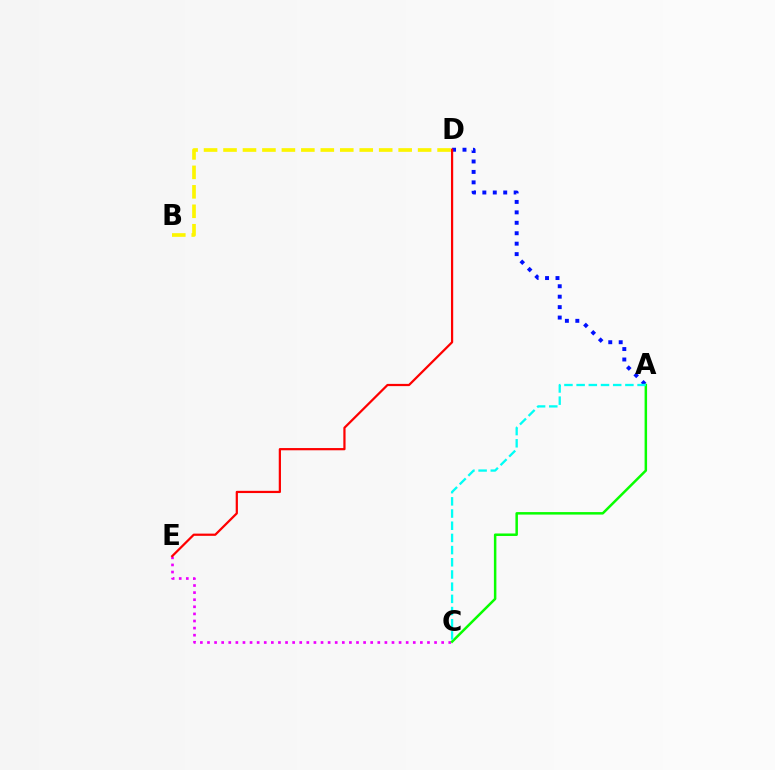{('A', 'D'): [{'color': '#0010ff', 'line_style': 'dotted', 'thickness': 2.84}], ('C', 'E'): [{'color': '#ee00ff', 'line_style': 'dotted', 'thickness': 1.93}], ('D', 'E'): [{'color': '#ff0000', 'line_style': 'solid', 'thickness': 1.6}], ('A', 'C'): [{'color': '#08ff00', 'line_style': 'solid', 'thickness': 1.8}, {'color': '#00fff6', 'line_style': 'dashed', 'thickness': 1.66}], ('B', 'D'): [{'color': '#fcf500', 'line_style': 'dashed', 'thickness': 2.64}]}